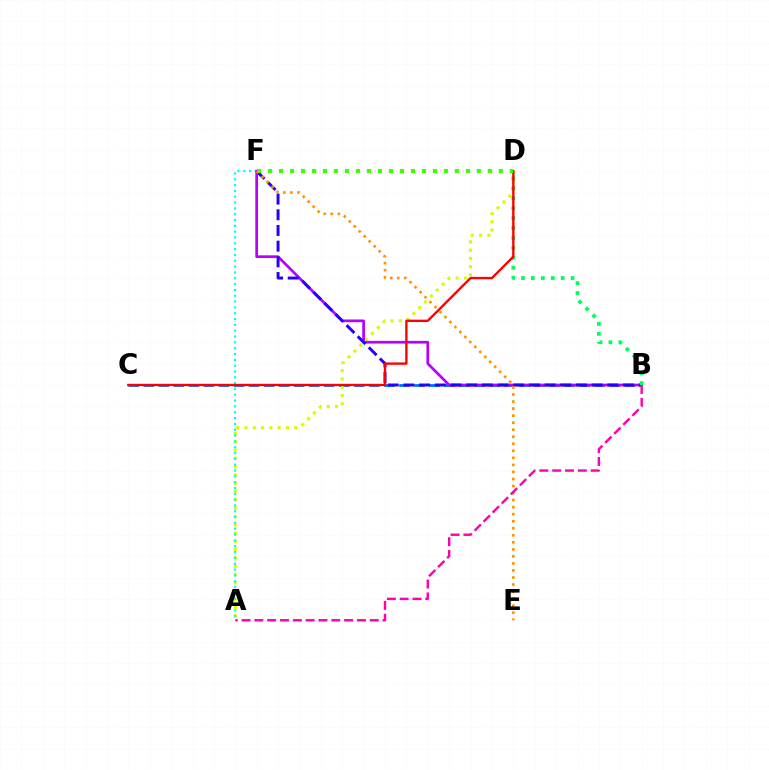{('B', 'C'): [{'color': '#0074ff', 'line_style': 'dashed', 'thickness': 2.04}], ('A', 'D'): [{'color': '#d1ff00', 'line_style': 'dotted', 'thickness': 2.25}], ('A', 'F'): [{'color': '#00fff6', 'line_style': 'dotted', 'thickness': 1.58}], ('B', 'F'): [{'color': '#b900ff', 'line_style': 'solid', 'thickness': 1.95}, {'color': '#2500ff', 'line_style': 'dashed', 'thickness': 2.13}], ('B', 'D'): [{'color': '#00ff5c', 'line_style': 'dotted', 'thickness': 2.7}], ('C', 'D'): [{'color': '#ff0000', 'line_style': 'solid', 'thickness': 1.7}], ('D', 'F'): [{'color': '#3dff00', 'line_style': 'dotted', 'thickness': 2.99}], ('E', 'F'): [{'color': '#ff9400', 'line_style': 'dotted', 'thickness': 1.91}], ('A', 'B'): [{'color': '#ff00ac', 'line_style': 'dashed', 'thickness': 1.74}]}